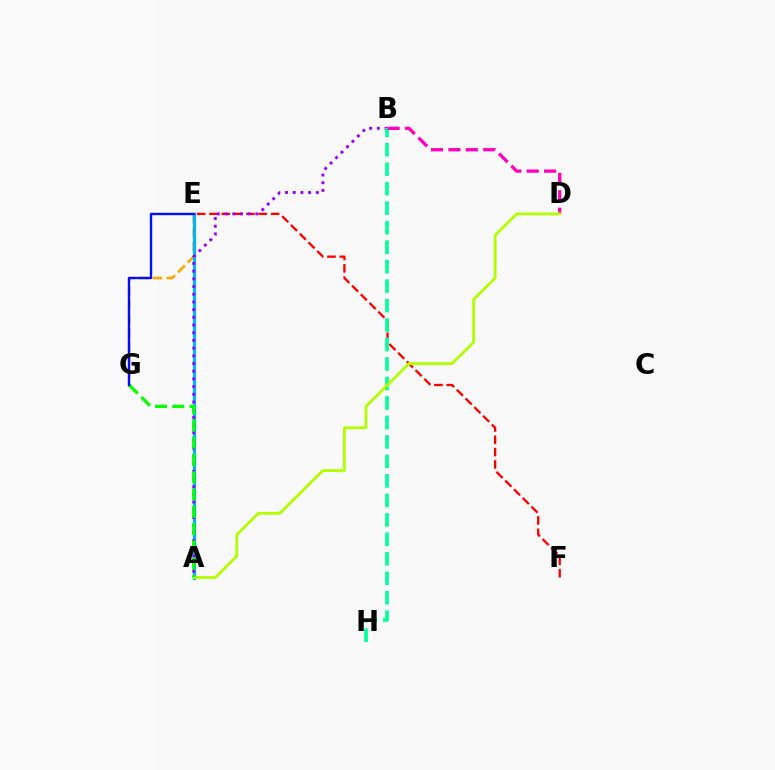{('E', 'G'): [{'color': '#ffa500', 'line_style': 'dashed', 'thickness': 1.88}, {'color': '#0010ff', 'line_style': 'solid', 'thickness': 1.72}], ('A', 'E'): [{'color': '#00b5ff', 'line_style': 'solid', 'thickness': 2.31}], ('E', 'F'): [{'color': '#ff0000', 'line_style': 'dashed', 'thickness': 1.68}], ('A', 'B'): [{'color': '#9b00ff', 'line_style': 'dotted', 'thickness': 2.09}], ('B', 'H'): [{'color': '#00ff9d', 'line_style': 'dashed', 'thickness': 2.65}], ('B', 'D'): [{'color': '#ff00bd', 'line_style': 'dashed', 'thickness': 2.37}], ('A', 'D'): [{'color': '#b3ff00', 'line_style': 'solid', 'thickness': 2.02}], ('A', 'G'): [{'color': '#08ff00', 'line_style': 'dashed', 'thickness': 2.35}]}